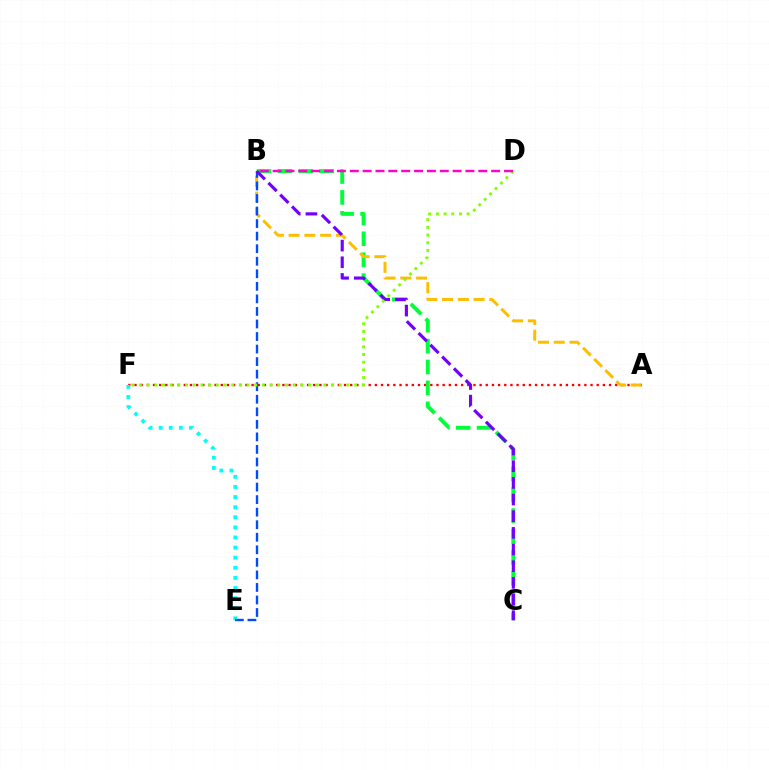{('A', 'F'): [{'color': '#ff0000', 'line_style': 'dotted', 'thickness': 1.67}], ('E', 'F'): [{'color': '#00fff6', 'line_style': 'dotted', 'thickness': 2.75}], ('B', 'C'): [{'color': '#00ff39', 'line_style': 'dashed', 'thickness': 2.84}, {'color': '#7200ff', 'line_style': 'dashed', 'thickness': 2.26}], ('A', 'B'): [{'color': '#ffbd00', 'line_style': 'dashed', 'thickness': 2.14}], ('B', 'E'): [{'color': '#004bff', 'line_style': 'dashed', 'thickness': 1.7}], ('D', 'F'): [{'color': '#84ff00', 'line_style': 'dotted', 'thickness': 2.09}], ('B', 'D'): [{'color': '#ff00cf', 'line_style': 'dashed', 'thickness': 1.75}]}